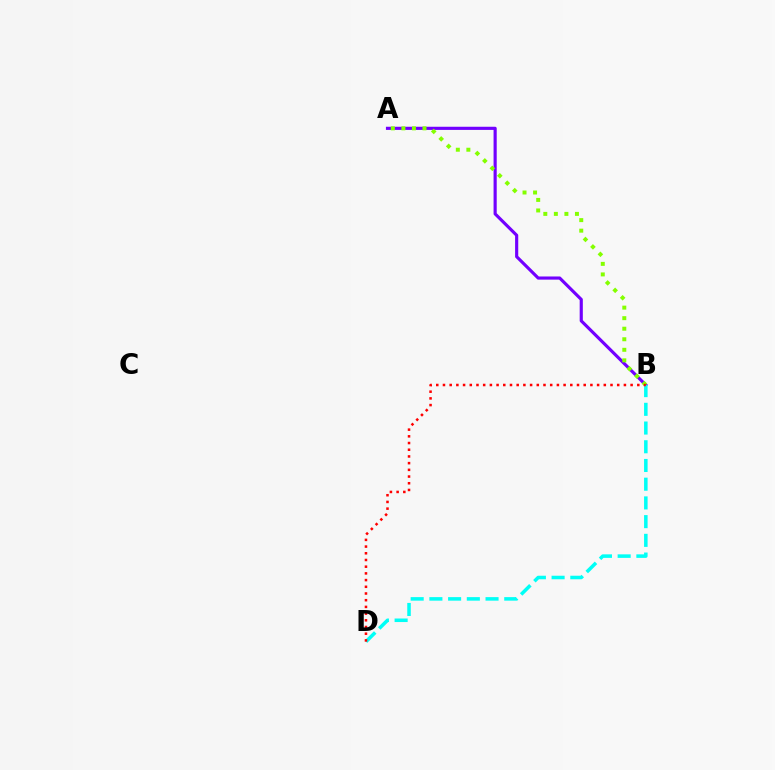{('A', 'B'): [{'color': '#7200ff', 'line_style': 'solid', 'thickness': 2.27}, {'color': '#84ff00', 'line_style': 'dotted', 'thickness': 2.86}], ('B', 'D'): [{'color': '#00fff6', 'line_style': 'dashed', 'thickness': 2.54}, {'color': '#ff0000', 'line_style': 'dotted', 'thickness': 1.82}]}